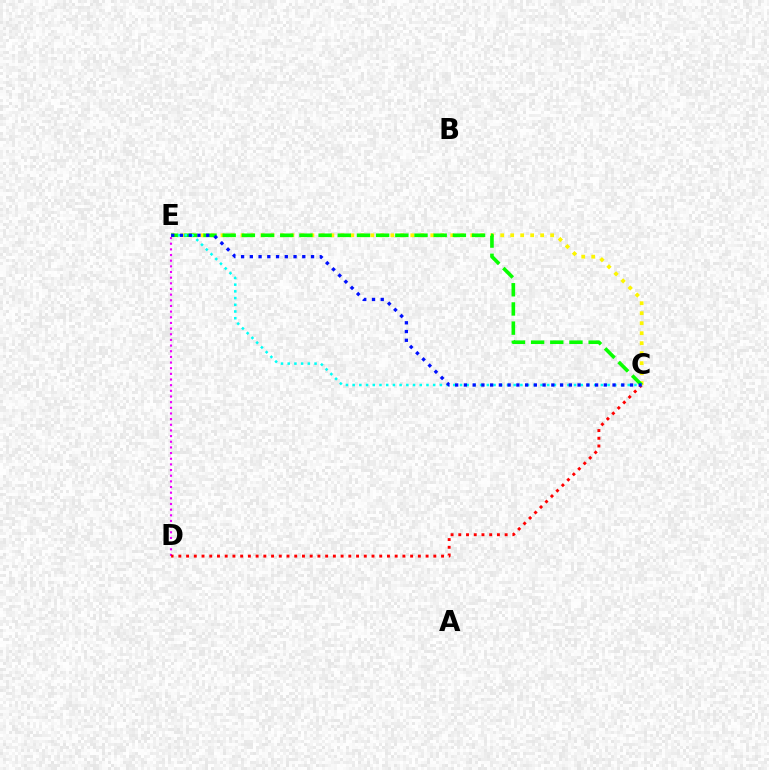{('D', 'E'): [{'color': '#ee00ff', 'line_style': 'dotted', 'thickness': 1.54}], ('C', 'E'): [{'color': '#fcf500', 'line_style': 'dotted', 'thickness': 2.71}, {'color': '#08ff00', 'line_style': 'dashed', 'thickness': 2.61}, {'color': '#00fff6', 'line_style': 'dotted', 'thickness': 1.82}, {'color': '#0010ff', 'line_style': 'dotted', 'thickness': 2.38}], ('C', 'D'): [{'color': '#ff0000', 'line_style': 'dotted', 'thickness': 2.1}]}